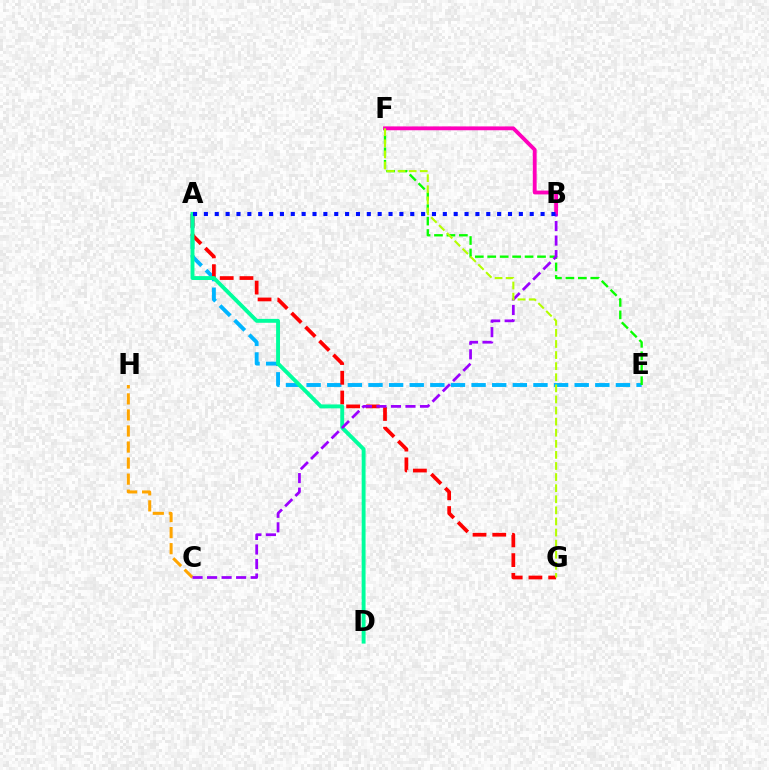{('A', 'E'): [{'color': '#00b5ff', 'line_style': 'dashed', 'thickness': 2.8}], ('E', 'F'): [{'color': '#08ff00', 'line_style': 'dashed', 'thickness': 1.69}], ('C', 'H'): [{'color': '#ffa500', 'line_style': 'dashed', 'thickness': 2.18}], ('B', 'F'): [{'color': '#ff00bd', 'line_style': 'solid', 'thickness': 2.76}], ('A', 'G'): [{'color': '#ff0000', 'line_style': 'dashed', 'thickness': 2.68}], ('A', 'D'): [{'color': '#00ff9d', 'line_style': 'solid', 'thickness': 2.8}], ('B', 'C'): [{'color': '#9b00ff', 'line_style': 'dashed', 'thickness': 1.97}], ('F', 'G'): [{'color': '#b3ff00', 'line_style': 'dashed', 'thickness': 1.51}], ('A', 'B'): [{'color': '#0010ff', 'line_style': 'dotted', 'thickness': 2.95}]}